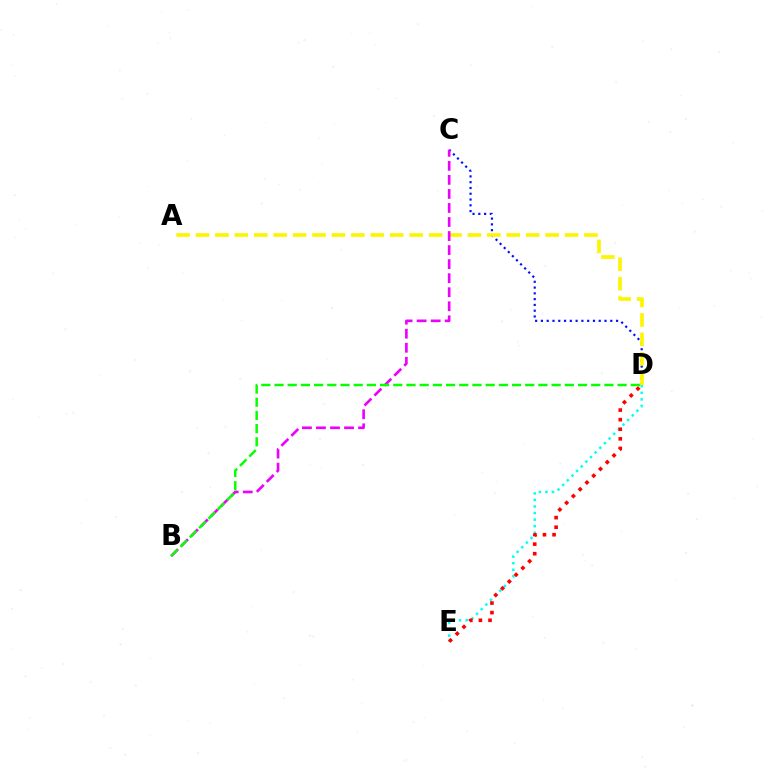{('C', 'D'): [{'color': '#0010ff', 'line_style': 'dotted', 'thickness': 1.57}], ('A', 'D'): [{'color': '#fcf500', 'line_style': 'dashed', 'thickness': 2.64}], ('B', 'C'): [{'color': '#ee00ff', 'line_style': 'dashed', 'thickness': 1.91}], ('D', 'E'): [{'color': '#00fff6', 'line_style': 'dotted', 'thickness': 1.78}, {'color': '#ff0000', 'line_style': 'dotted', 'thickness': 2.6}], ('B', 'D'): [{'color': '#08ff00', 'line_style': 'dashed', 'thickness': 1.79}]}